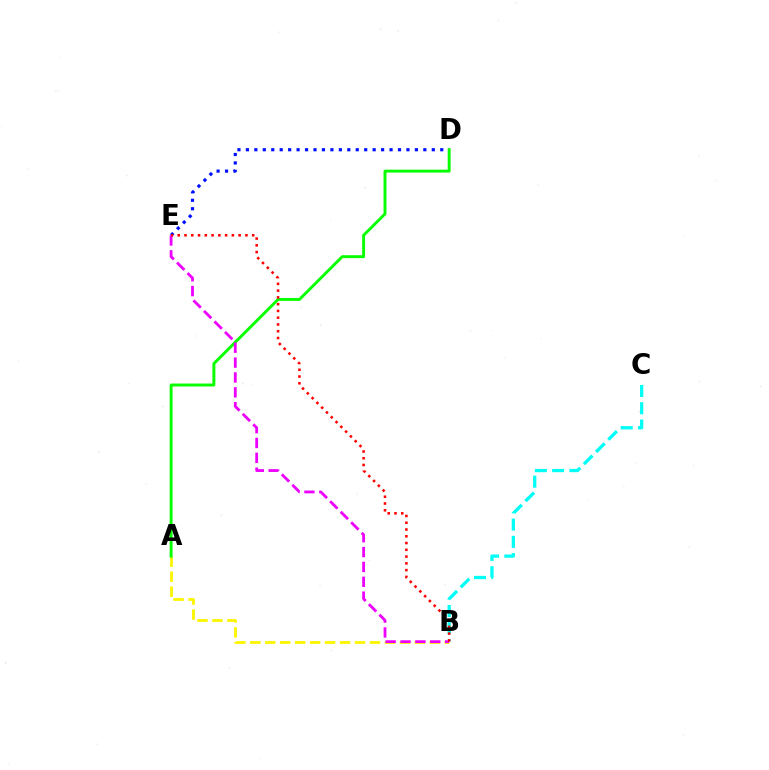{('A', 'B'): [{'color': '#fcf500', 'line_style': 'dashed', 'thickness': 2.03}], ('D', 'E'): [{'color': '#0010ff', 'line_style': 'dotted', 'thickness': 2.3}], ('A', 'D'): [{'color': '#08ff00', 'line_style': 'solid', 'thickness': 2.11}], ('B', 'C'): [{'color': '#00fff6', 'line_style': 'dashed', 'thickness': 2.34}], ('B', 'E'): [{'color': '#ee00ff', 'line_style': 'dashed', 'thickness': 2.02}, {'color': '#ff0000', 'line_style': 'dotted', 'thickness': 1.84}]}